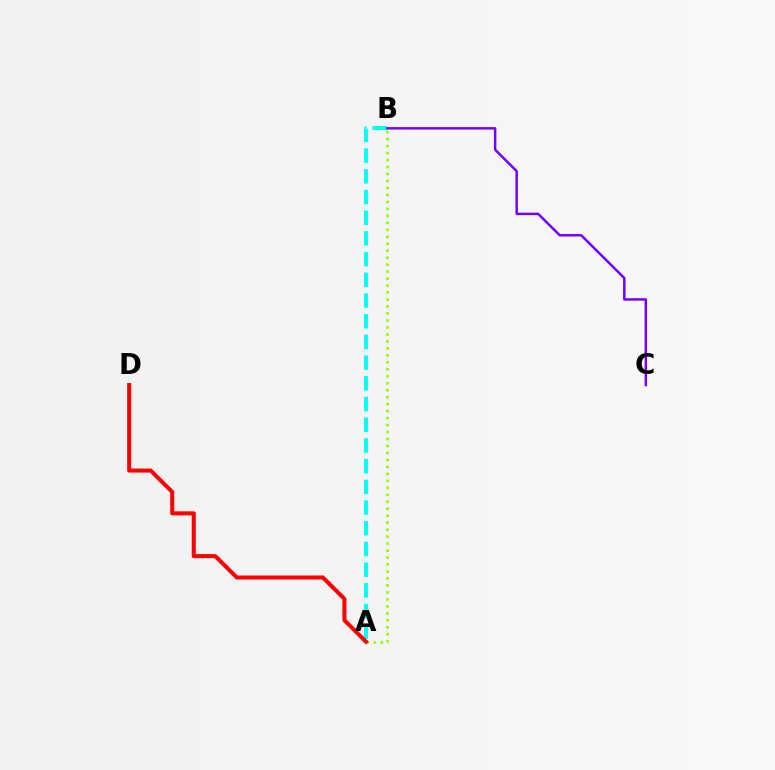{('A', 'B'): [{'color': '#00fff6', 'line_style': 'dashed', 'thickness': 2.81}, {'color': '#84ff00', 'line_style': 'dotted', 'thickness': 1.89}], ('B', 'C'): [{'color': '#7200ff', 'line_style': 'solid', 'thickness': 1.77}], ('A', 'D'): [{'color': '#ff0000', 'line_style': 'solid', 'thickness': 2.9}]}